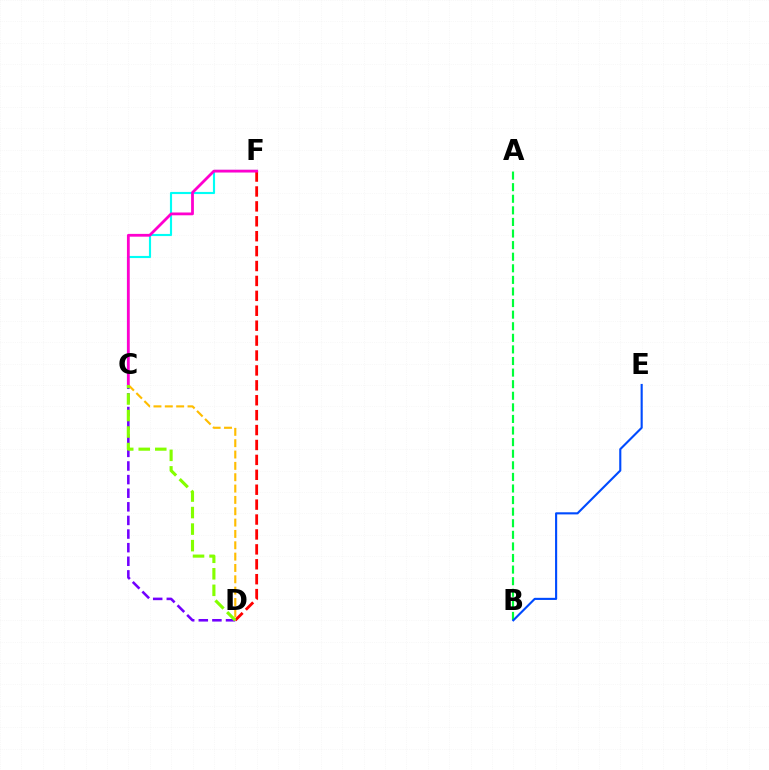{('C', 'F'): [{'color': '#00fff6', 'line_style': 'solid', 'thickness': 1.54}, {'color': '#ff00cf', 'line_style': 'solid', 'thickness': 2.01}], ('A', 'B'): [{'color': '#00ff39', 'line_style': 'dashed', 'thickness': 1.57}], ('C', 'D'): [{'color': '#7200ff', 'line_style': 'dashed', 'thickness': 1.85}, {'color': '#ffbd00', 'line_style': 'dashed', 'thickness': 1.54}, {'color': '#84ff00', 'line_style': 'dashed', 'thickness': 2.24}], ('D', 'F'): [{'color': '#ff0000', 'line_style': 'dashed', 'thickness': 2.03}], ('B', 'E'): [{'color': '#004bff', 'line_style': 'solid', 'thickness': 1.53}]}